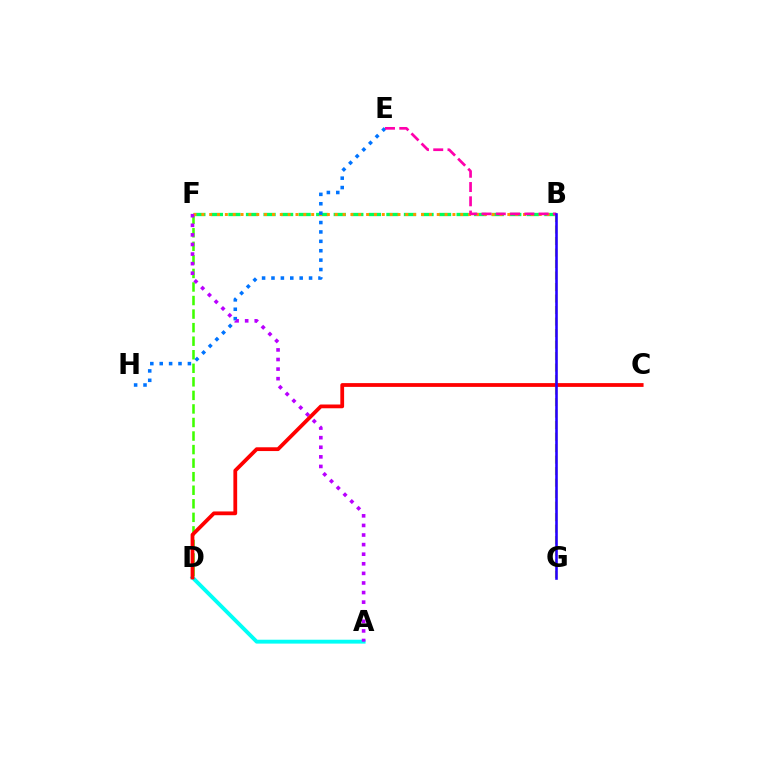{('A', 'D'): [{'color': '#00fff6', 'line_style': 'solid', 'thickness': 2.79}], ('D', 'F'): [{'color': '#3dff00', 'line_style': 'dashed', 'thickness': 1.84}], ('B', 'F'): [{'color': '#00ff5c', 'line_style': 'dashed', 'thickness': 2.38}, {'color': '#ff9400', 'line_style': 'dotted', 'thickness': 2.13}], ('B', 'G'): [{'color': '#d1ff00', 'line_style': 'dashed', 'thickness': 1.56}, {'color': '#2500ff', 'line_style': 'solid', 'thickness': 1.86}], ('E', 'H'): [{'color': '#0074ff', 'line_style': 'dotted', 'thickness': 2.55}], ('B', 'E'): [{'color': '#ff00ac', 'line_style': 'dashed', 'thickness': 1.94}], ('A', 'F'): [{'color': '#b900ff', 'line_style': 'dotted', 'thickness': 2.61}], ('C', 'D'): [{'color': '#ff0000', 'line_style': 'solid', 'thickness': 2.72}]}